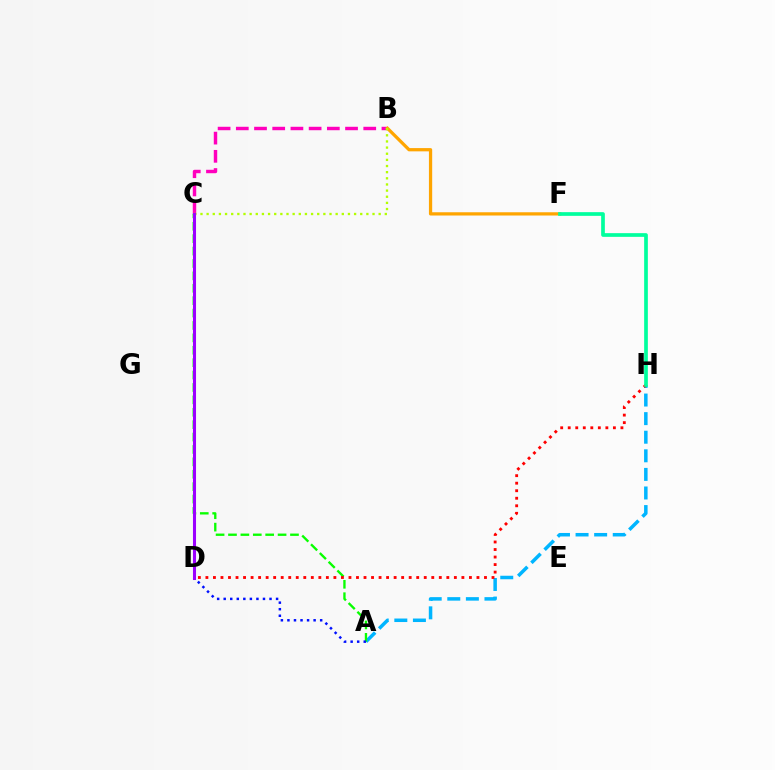{('A', 'H'): [{'color': '#00b5ff', 'line_style': 'dashed', 'thickness': 2.53}], ('B', 'C'): [{'color': '#ff00bd', 'line_style': 'dashed', 'thickness': 2.47}, {'color': '#b3ff00', 'line_style': 'dotted', 'thickness': 1.67}], ('A', 'C'): [{'color': '#08ff00', 'line_style': 'dashed', 'thickness': 1.68}], ('A', 'D'): [{'color': '#0010ff', 'line_style': 'dotted', 'thickness': 1.78}], ('B', 'F'): [{'color': '#ffa500', 'line_style': 'solid', 'thickness': 2.35}], ('D', 'H'): [{'color': '#ff0000', 'line_style': 'dotted', 'thickness': 2.05}], ('C', 'D'): [{'color': '#9b00ff', 'line_style': 'solid', 'thickness': 2.2}], ('F', 'H'): [{'color': '#00ff9d', 'line_style': 'solid', 'thickness': 2.66}]}